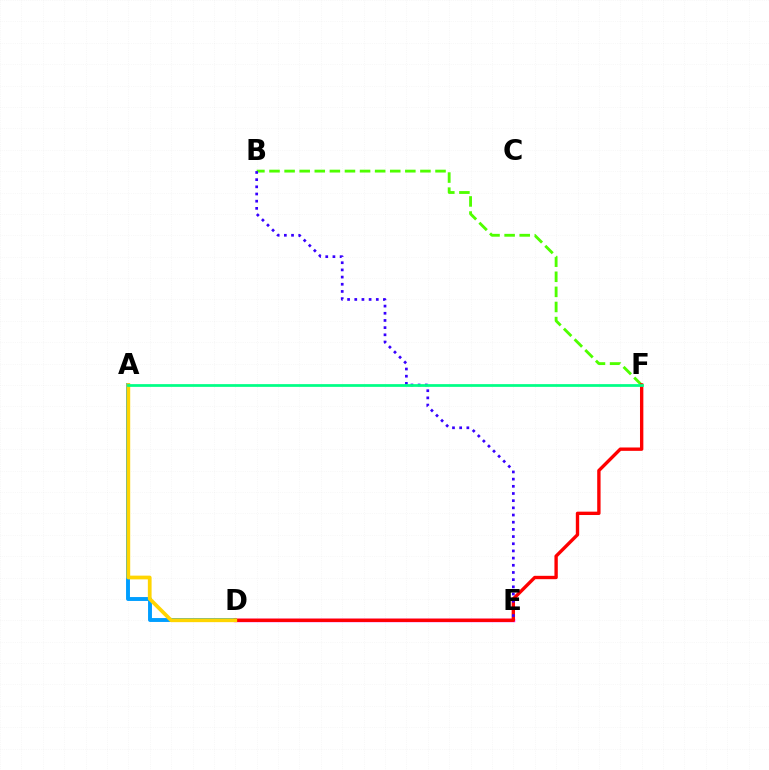{('B', 'F'): [{'color': '#4fff00', 'line_style': 'dashed', 'thickness': 2.05}], ('D', 'E'): [{'color': '#ff00ed', 'line_style': 'solid', 'thickness': 2.45}], ('A', 'D'): [{'color': '#009eff', 'line_style': 'solid', 'thickness': 2.81}, {'color': '#ffd500', 'line_style': 'solid', 'thickness': 2.69}], ('D', 'F'): [{'color': '#ff0000', 'line_style': 'solid', 'thickness': 2.42}], ('B', 'E'): [{'color': '#3700ff', 'line_style': 'dotted', 'thickness': 1.95}], ('A', 'F'): [{'color': '#00ff86', 'line_style': 'solid', 'thickness': 1.98}]}